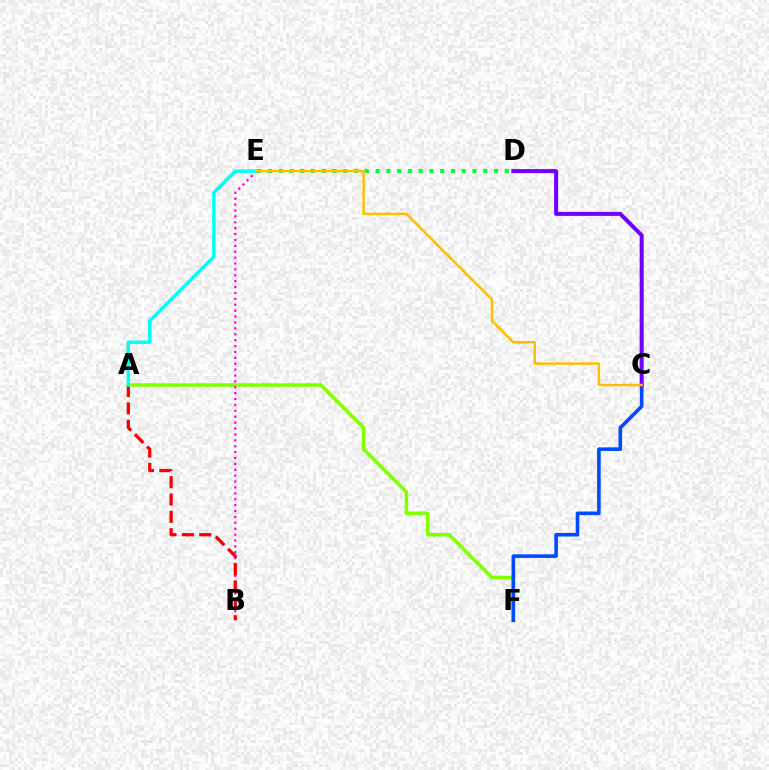{('A', 'F'): [{'color': '#84ff00', 'line_style': 'solid', 'thickness': 2.56}], ('B', 'E'): [{'color': '#ff00cf', 'line_style': 'dotted', 'thickness': 1.6}], ('A', 'B'): [{'color': '#ff0000', 'line_style': 'dashed', 'thickness': 2.36}], ('C', 'F'): [{'color': '#004bff', 'line_style': 'solid', 'thickness': 2.6}], ('A', 'E'): [{'color': '#00fff6', 'line_style': 'solid', 'thickness': 2.49}], ('D', 'E'): [{'color': '#00ff39', 'line_style': 'dotted', 'thickness': 2.93}], ('C', 'D'): [{'color': '#7200ff', 'line_style': 'solid', 'thickness': 2.89}], ('C', 'E'): [{'color': '#ffbd00', 'line_style': 'solid', 'thickness': 1.76}]}